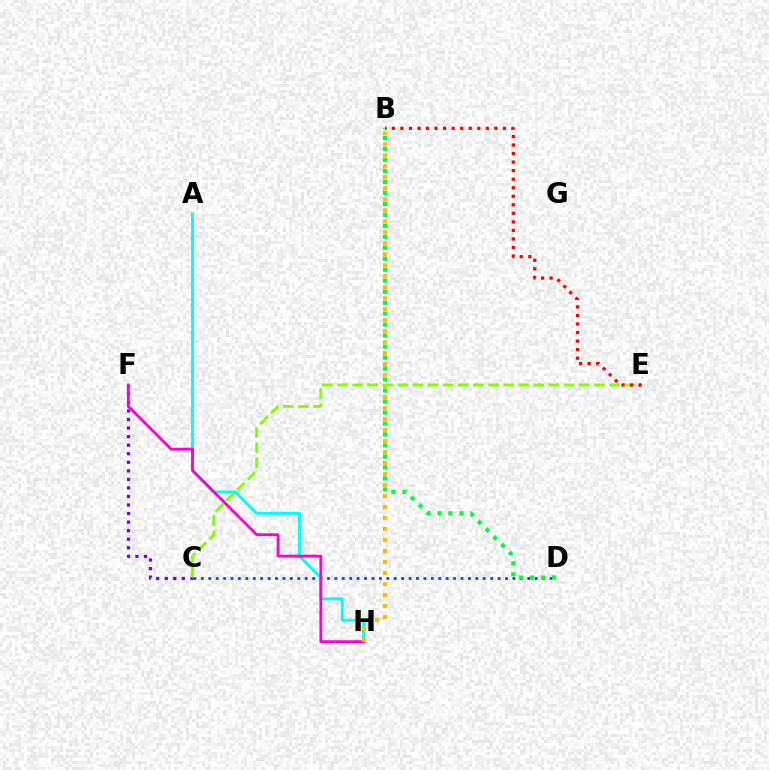{('C', 'D'): [{'color': '#004bff', 'line_style': 'dotted', 'thickness': 2.02}], ('A', 'H'): [{'color': '#00fff6', 'line_style': 'solid', 'thickness': 2.08}], ('C', 'F'): [{'color': '#7200ff', 'line_style': 'dotted', 'thickness': 2.32}], ('F', 'H'): [{'color': '#ff00cf', 'line_style': 'solid', 'thickness': 2.03}], ('B', 'H'): [{'color': '#ffbd00', 'line_style': 'dotted', 'thickness': 2.99}], ('B', 'D'): [{'color': '#00ff39', 'line_style': 'dotted', 'thickness': 2.98}], ('C', 'E'): [{'color': '#84ff00', 'line_style': 'dashed', 'thickness': 2.05}], ('B', 'E'): [{'color': '#ff0000', 'line_style': 'dotted', 'thickness': 2.32}]}